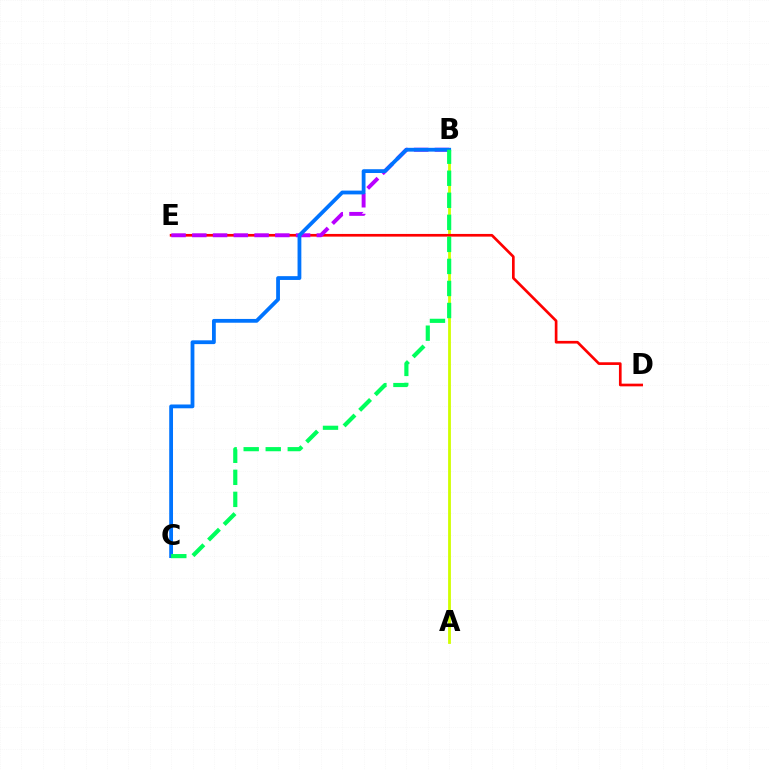{('A', 'B'): [{'color': '#d1ff00', 'line_style': 'solid', 'thickness': 2.02}], ('D', 'E'): [{'color': '#ff0000', 'line_style': 'solid', 'thickness': 1.93}], ('B', 'E'): [{'color': '#b900ff', 'line_style': 'dashed', 'thickness': 2.82}], ('B', 'C'): [{'color': '#0074ff', 'line_style': 'solid', 'thickness': 2.73}, {'color': '#00ff5c', 'line_style': 'dashed', 'thickness': 2.99}]}